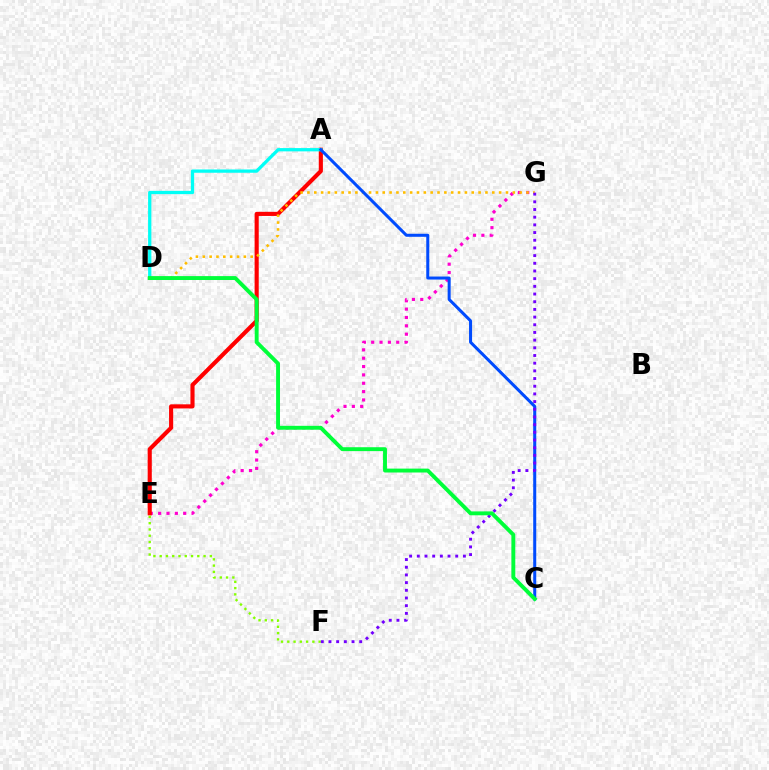{('E', 'G'): [{'color': '#ff00cf', 'line_style': 'dotted', 'thickness': 2.27}], ('A', 'E'): [{'color': '#ff0000', 'line_style': 'solid', 'thickness': 2.97}], ('A', 'D'): [{'color': '#00fff6', 'line_style': 'solid', 'thickness': 2.36}], ('D', 'G'): [{'color': '#ffbd00', 'line_style': 'dotted', 'thickness': 1.86}], ('A', 'C'): [{'color': '#004bff', 'line_style': 'solid', 'thickness': 2.18}], ('E', 'F'): [{'color': '#84ff00', 'line_style': 'dotted', 'thickness': 1.7}], ('F', 'G'): [{'color': '#7200ff', 'line_style': 'dotted', 'thickness': 2.09}], ('C', 'D'): [{'color': '#00ff39', 'line_style': 'solid', 'thickness': 2.81}]}